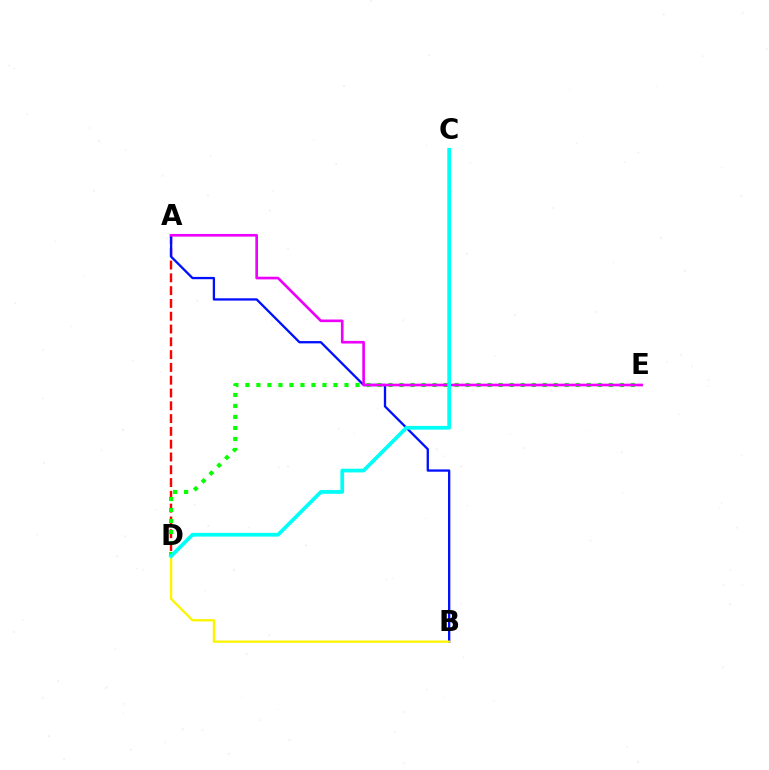{('A', 'D'): [{'color': '#ff0000', 'line_style': 'dashed', 'thickness': 1.74}], ('A', 'B'): [{'color': '#0010ff', 'line_style': 'solid', 'thickness': 1.66}], ('D', 'E'): [{'color': '#08ff00', 'line_style': 'dotted', 'thickness': 2.99}], ('B', 'D'): [{'color': '#fcf500', 'line_style': 'solid', 'thickness': 1.67}], ('A', 'E'): [{'color': '#ee00ff', 'line_style': 'solid', 'thickness': 1.91}], ('C', 'D'): [{'color': '#00fff6', 'line_style': 'solid', 'thickness': 2.69}]}